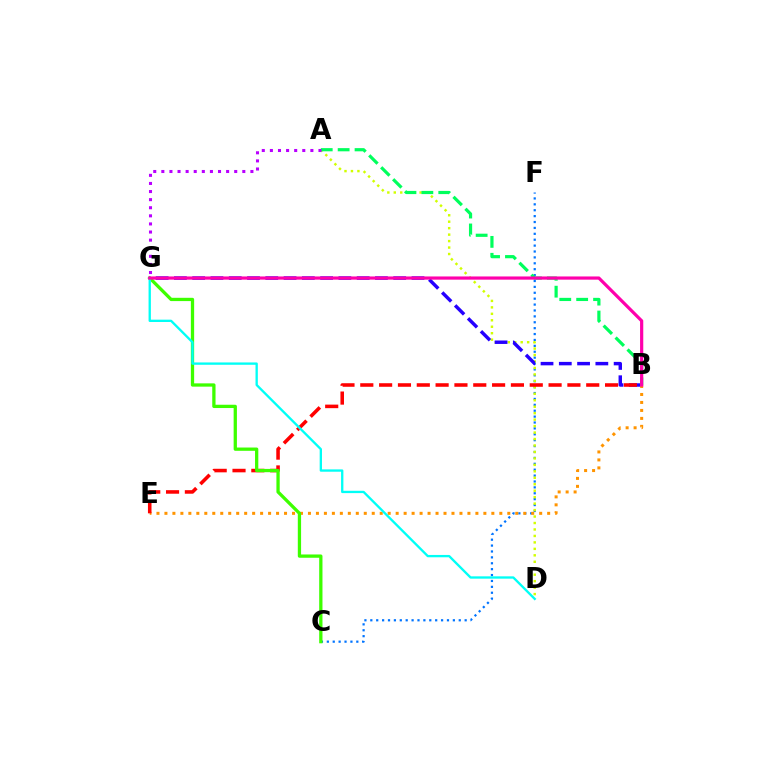{('C', 'F'): [{'color': '#0074ff', 'line_style': 'dotted', 'thickness': 1.6}], ('A', 'D'): [{'color': '#d1ff00', 'line_style': 'dotted', 'thickness': 1.76}], ('B', 'G'): [{'color': '#2500ff', 'line_style': 'dashed', 'thickness': 2.48}, {'color': '#ff00ac', 'line_style': 'solid', 'thickness': 2.3}], ('A', 'B'): [{'color': '#00ff5c', 'line_style': 'dashed', 'thickness': 2.3}], ('A', 'G'): [{'color': '#b900ff', 'line_style': 'dotted', 'thickness': 2.2}], ('B', 'E'): [{'color': '#ff9400', 'line_style': 'dotted', 'thickness': 2.17}, {'color': '#ff0000', 'line_style': 'dashed', 'thickness': 2.56}], ('C', 'G'): [{'color': '#3dff00', 'line_style': 'solid', 'thickness': 2.36}], ('D', 'G'): [{'color': '#00fff6', 'line_style': 'solid', 'thickness': 1.68}]}